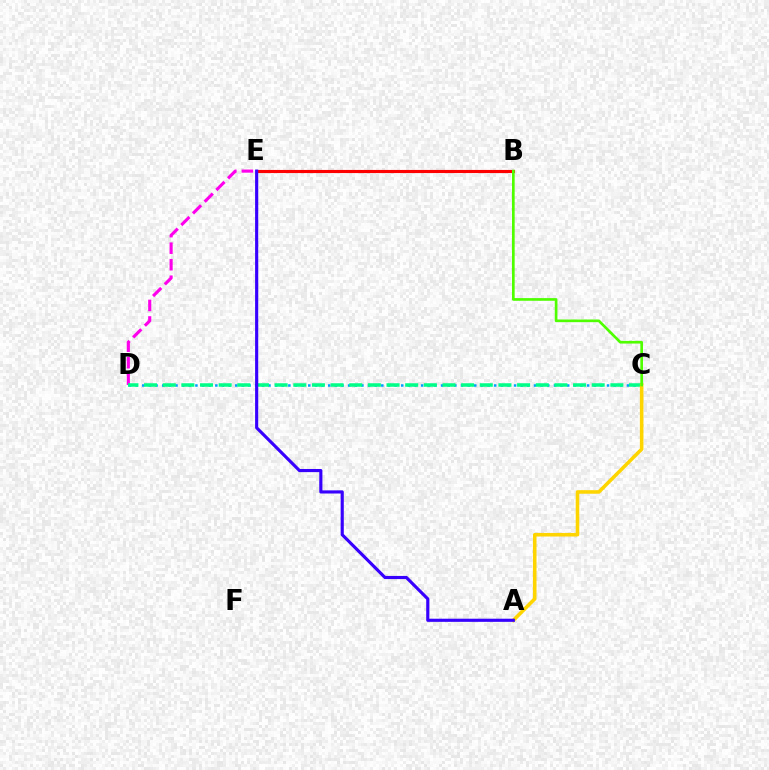{('D', 'E'): [{'color': '#ff00ed', 'line_style': 'dashed', 'thickness': 2.25}], ('C', 'D'): [{'color': '#009eff', 'line_style': 'dotted', 'thickness': 1.8}, {'color': '#00ff86', 'line_style': 'dashed', 'thickness': 2.53}], ('B', 'E'): [{'color': '#ff0000', 'line_style': 'solid', 'thickness': 2.26}], ('A', 'C'): [{'color': '#ffd500', 'line_style': 'solid', 'thickness': 2.57}], ('A', 'E'): [{'color': '#3700ff', 'line_style': 'solid', 'thickness': 2.26}], ('B', 'C'): [{'color': '#4fff00', 'line_style': 'solid', 'thickness': 1.92}]}